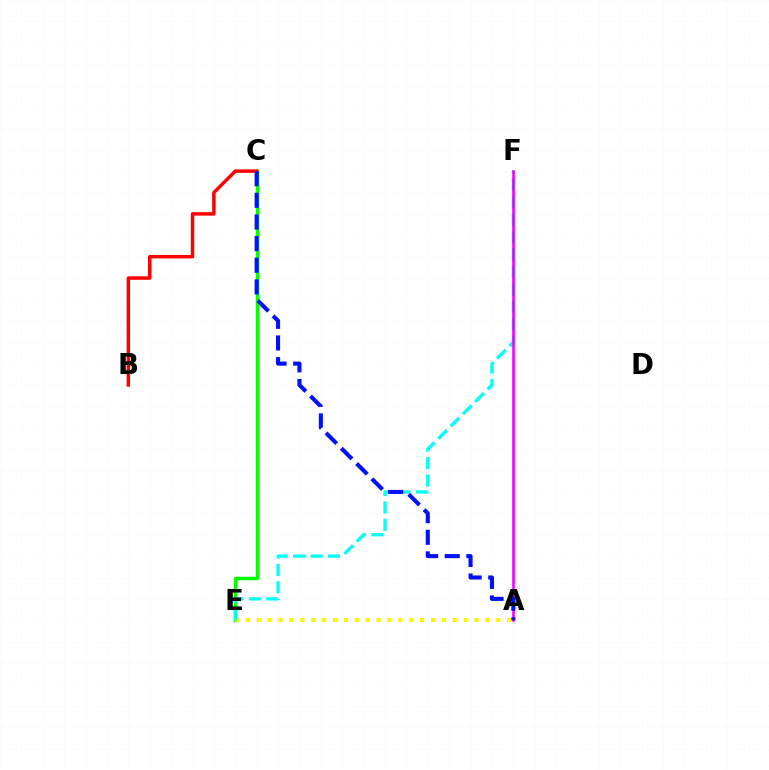{('C', 'E'): [{'color': '#08ff00', 'line_style': 'solid', 'thickness': 2.5}], ('A', 'E'): [{'color': '#fcf500', 'line_style': 'dotted', 'thickness': 2.96}], ('E', 'F'): [{'color': '#00fff6', 'line_style': 'dashed', 'thickness': 2.37}], ('A', 'F'): [{'color': '#ee00ff', 'line_style': 'solid', 'thickness': 1.85}], ('B', 'C'): [{'color': '#ff0000', 'line_style': 'solid', 'thickness': 2.48}], ('A', 'C'): [{'color': '#0010ff', 'line_style': 'dashed', 'thickness': 2.94}]}